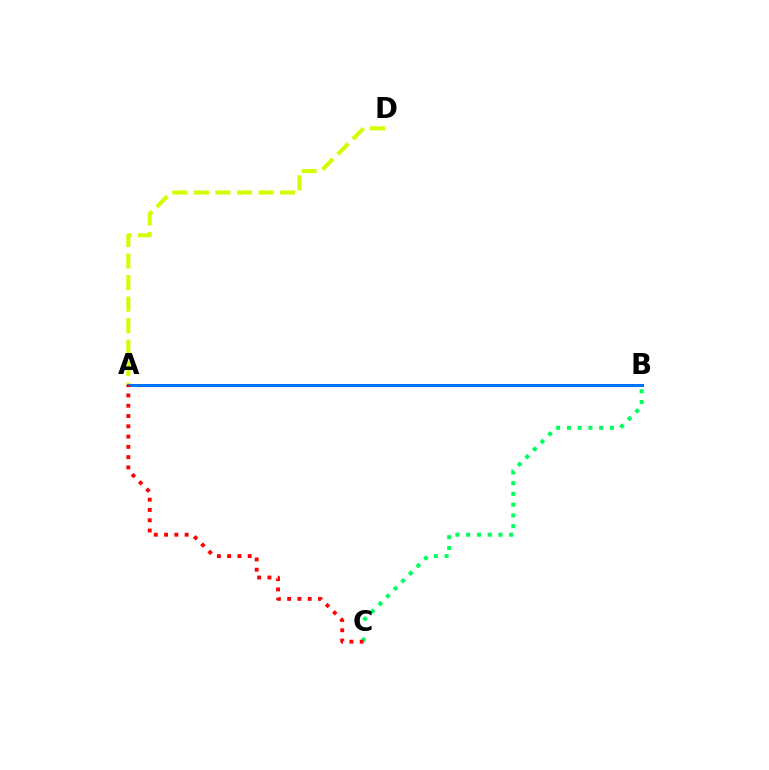{('A', 'D'): [{'color': '#d1ff00', 'line_style': 'dashed', 'thickness': 2.92}], ('B', 'C'): [{'color': '#00ff5c', 'line_style': 'dotted', 'thickness': 2.92}], ('A', 'B'): [{'color': '#b900ff', 'line_style': 'dotted', 'thickness': 2.11}, {'color': '#0074ff', 'line_style': 'solid', 'thickness': 2.16}], ('A', 'C'): [{'color': '#ff0000', 'line_style': 'dotted', 'thickness': 2.79}]}